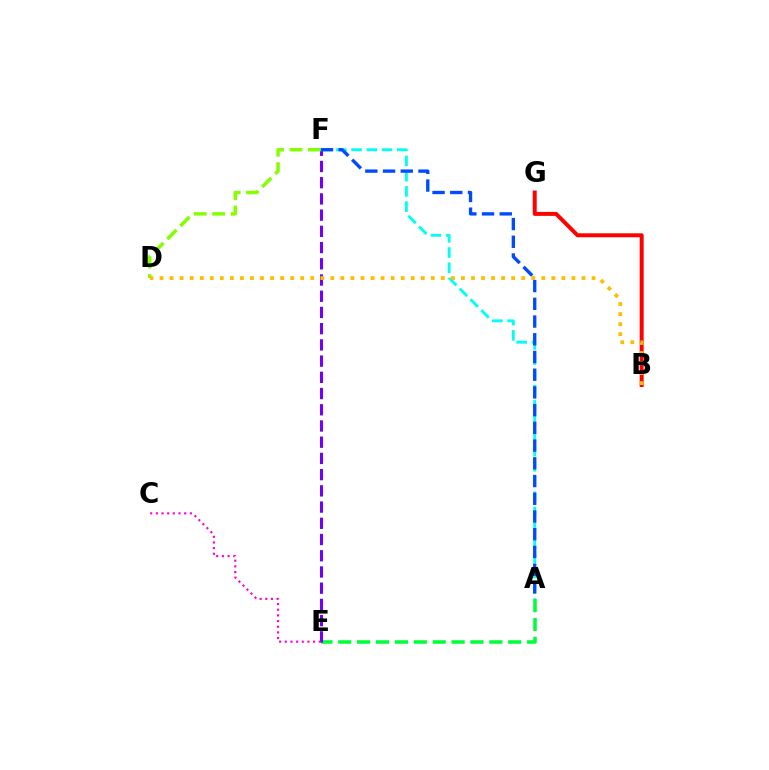{('A', 'E'): [{'color': '#00ff39', 'line_style': 'dashed', 'thickness': 2.57}], ('B', 'G'): [{'color': '#ff0000', 'line_style': 'solid', 'thickness': 2.86}], ('E', 'F'): [{'color': '#7200ff', 'line_style': 'dashed', 'thickness': 2.2}], ('C', 'E'): [{'color': '#ff00cf', 'line_style': 'dotted', 'thickness': 1.54}], ('A', 'F'): [{'color': '#00fff6', 'line_style': 'dashed', 'thickness': 2.07}, {'color': '#004bff', 'line_style': 'dashed', 'thickness': 2.41}], ('D', 'F'): [{'color': '#84ff00', 'line_style': 'dashed', 'thickness': 2.5}], ('B', 'D'): [{'color': '#ffbd00', 'line_style': 'dotted', 'thickness': 2.73}]}